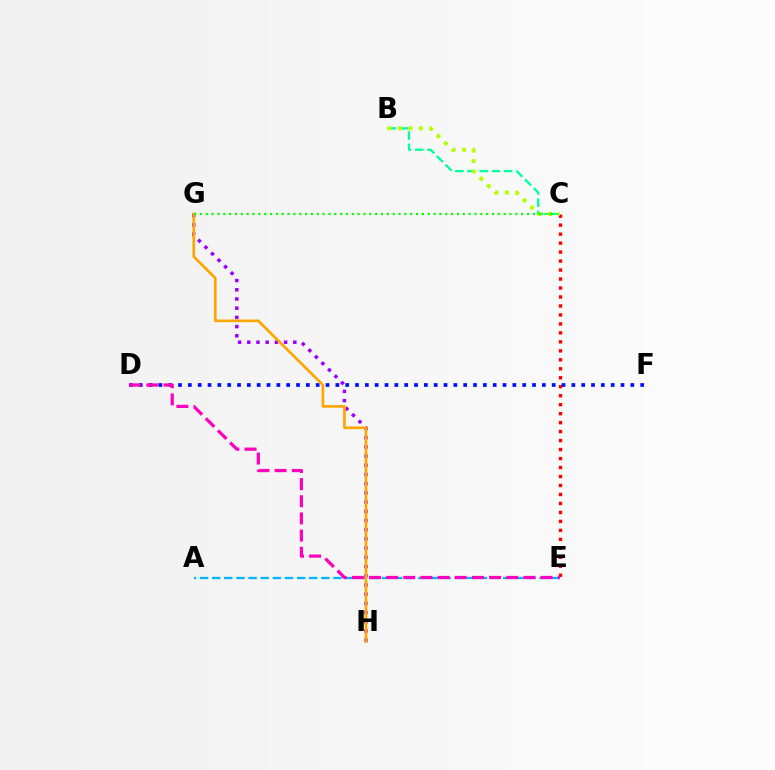{('C', 'E'): [{'color': '#ff0000', 'line_style': 'dotted', 'thickness': 2.44}], ('B', 'C'): [{'color': '#00ff9d', 'line_style': 'dashed', 'thickness': 1.66}, {'color': '#b3ff00', 'line_style': 'dotted', 'thickness': 2.83}], ('D', 'F'): [{'color': '#0010ff', 'line_style': 'dotted', 'thickness': 2.67}], ('A', 'E'): [{'color': '#00b5ff', 'line_style': 'dashed', 'thickness': 1.65}], ('G', 'H'): [{'color': '#9b00ff', 'line_style': 'dotted', 'thickness': 2.5}, {'color': '#ffa500', 'line_style': 'solid', 'thickness': 1.92}], ('D', 'E'): [{'color': '#ff00bd', 'line_style': 'dashed', 'thickness': 2.33}], ('C', 'G'): [{'color': '#08ff00', 'line_style': 'dotted', 'thickness': 1.59}]}